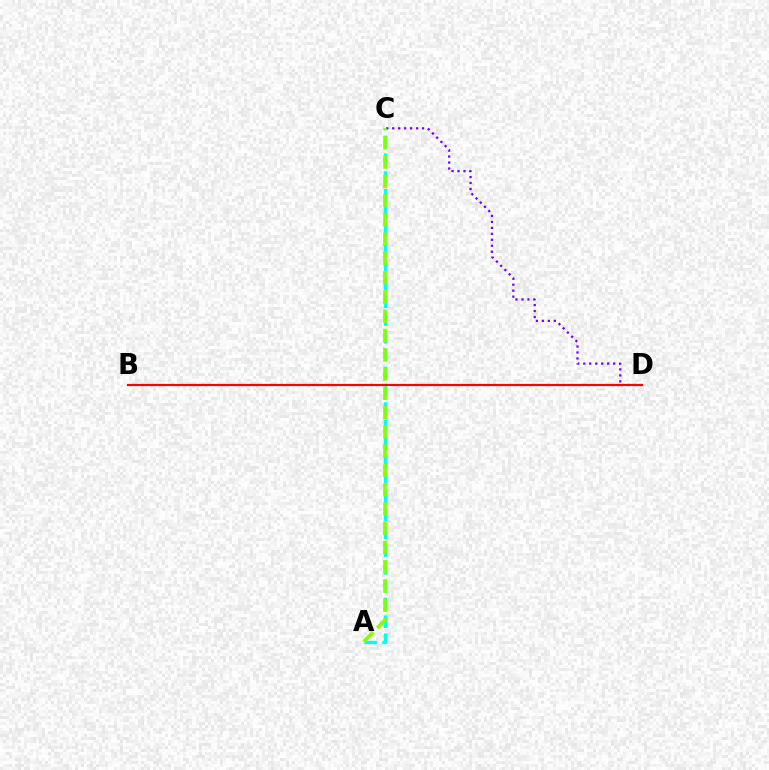{('A', 'C'): [{'color': '#00fff6', 'line_style': 'dashed', 'thickness': 2.41}, {'color': '#84ff00', 'line_style': 'dashed', 'thickness': 2.62}], ('C', 'D'): [{'color': '#7200ff', 'line_style': 'dotted', 'thickness': 1.62}], ('B', 'D'): [{'color': '#ff0000', 'line_style': 'solid', 'thickness': 1.57}]}